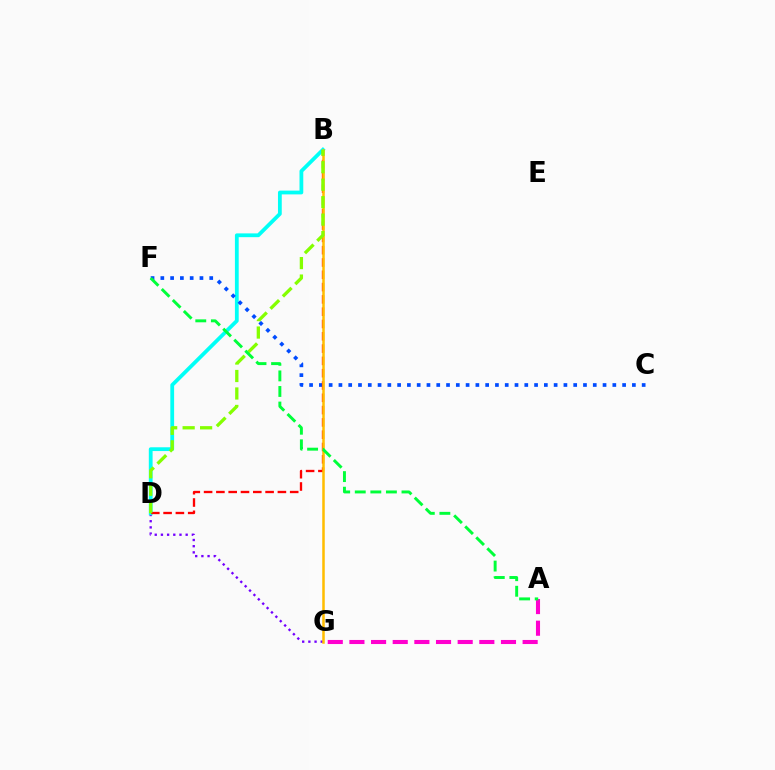{('D', 'G'): [{'color': '#7200ff', 'line_style': 'dotted', 'thickness': 1.68}], ('B', 'D'): [{'color': '#00fff6', 'line_style': 'solid', 'thickness': 2.72}, {'color': '#ff0000', 'line_style': 'dashed', 'thickness': 1.67}, {'color': '#84ff00', 'line_style': 'dashed', 'thickness': 2.37}], ('C', 'F'): [{'color': '#004bff', 'line_style': 'dotted', 'thickness': 2.66}], ('A', 'G'): [{'color': '#ff00cf', 'line_style': 'dashed', 'thickness': 2.94}], ('B', 'G'): [{'color': '#ffbd00', 'line_style': 'solid', 'thickness': 1.82}], ('A', 'F'): [{'color': '#00ff39', 'line_style': 'dashed', 'thickness': 2.12}]}